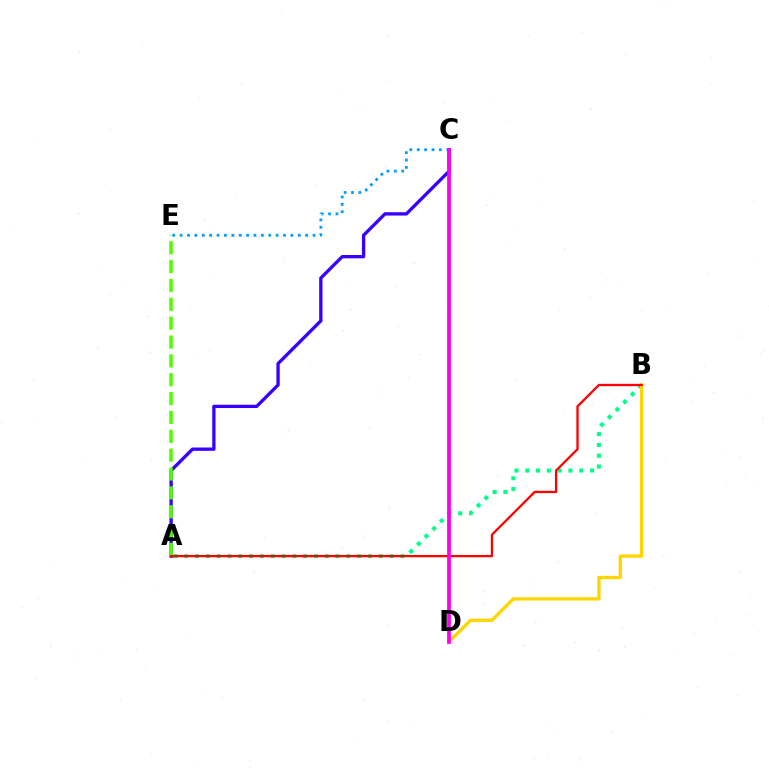{('A', 'C'): [{'color': '#3700ff', 'line_style': 'solid', 'thickness': 2.39}], ('A', 'B'): [{'color': '#00ff86', 'line_style': 'dotted', 'thickness': 2.94}, {'color': '#ff0000', 'line_style': 'solid', 'thickness': 1.66}], ('B', 'D'): [{'color': '#ffd500', 'line_style': 'solid', 'thickness': 2.41}], ('A', 'E'): [{'color': '#4fff00', 'line_style': 'dashed', 'thickness': 2.56}], ('C', 'E'): [{'color': '#009eff', 'line_style': 'dotted', 'thickness': 2.01}], ('C', 'D'): [{'color': '#ff00ed', 'line_style': 'solid', 'thickness': 2.7}]}